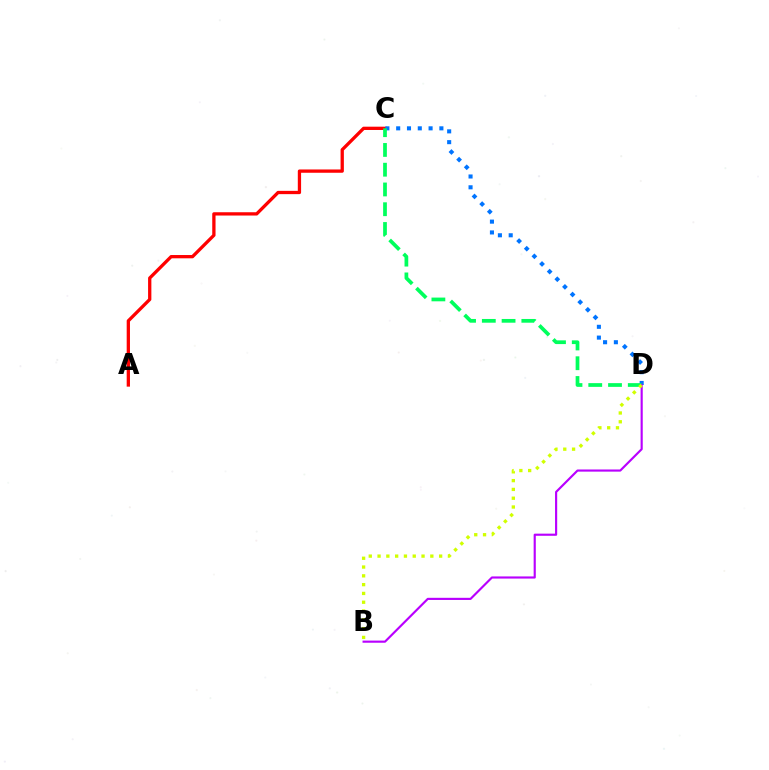{('A', 'C'): [{'color': '#ff0000', 'line_style': 'solid', 'thickness': 2.37}], ('C', 'D'): [{'color': '#0074ff', 'line_style': 'dotted', 'thickness': 2.93}, {'color': '#00ff5c', 'line_style': 'dashed', 'thickness': 2.68}], ('B', 'D'): [{'color': '#b900ff', 'line_style': 'solid', 'thickness': 1.55}, {'color': '#d1ff00', 'line_style': 'dotted', 'thickness': 2.39}]}